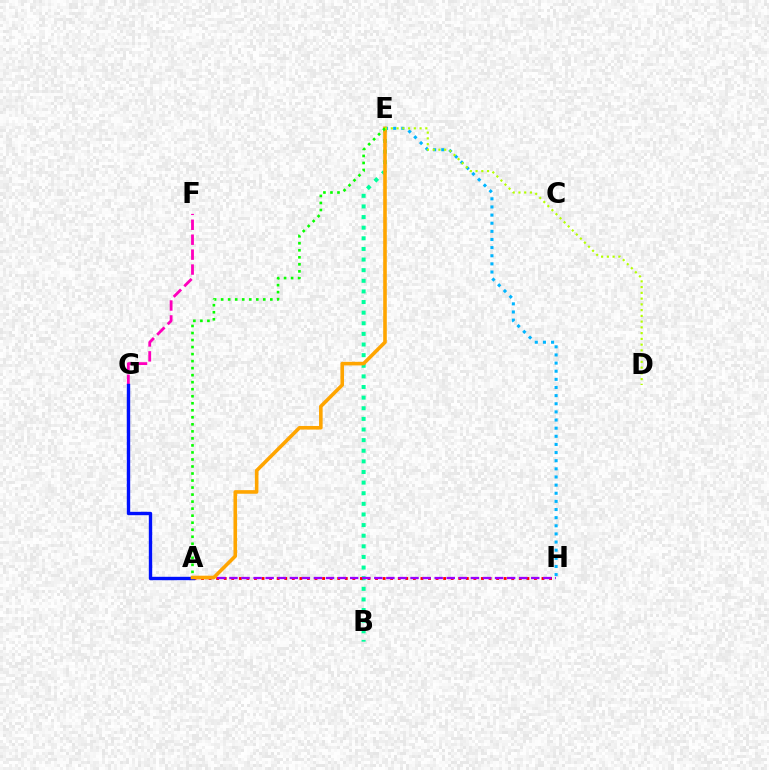{('E', 'H'): [{'color': '#00b5ff', 'line_style': 'dotted', 'thickness': 2.21}], ('F', 'G'): [{'color': '#ff00bd', 'line_style': 'dashed', 'thickness': 2.03}], ('B', 'E'): [{'color': '#00ff9d', 'line_style': 'dotted', 'thickness': 2.89}], ('A', 'H'): [{'color': '#ff0000', 'line_style': 'dotted', 'thickness': 2.06}, {'color': '#9b00ff', 'line_style': 'dashed', 'thickness': 1.64}], ('A', 'G'): [{'color': '#0010ff', 'line_style': 'solid', 'thickness': 2.43}], ('A', 'E'): [{'color': '#ffa500', 'line_style': 'solid', 'thickness': 2.59}, {'color': '#08ff00', 'line_style': 'dotted', 'thickness': 1.91}], ('D', 'E'): [{'color': '#b3ff00', 'line_style': 'dotted', 'thickness': 1.56}]}